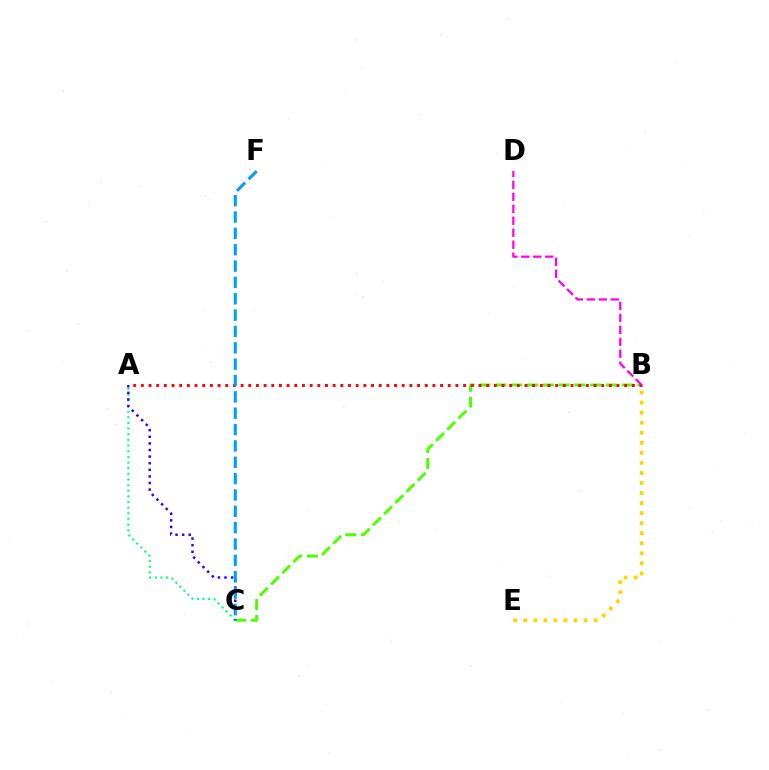{('A', 'C'): [{'color': '#00ff86', 'line_style': 'dotted', 'thickness': 1.54}, {'color': '#3700ff', 'line_style': 'dotted', 'thickness': 1.79}], ('B', 'C'): [{'color': '#4fff00', 'line_style': 'dashed', 'thickness': 2.15}], ('A', 'B'): [{'color': '#ff0000', 'line_style': 'dotted', 'thickness': 2.08}], ('C', 'F'): [{'color': '#009eff', 'line_style': 'dashed', 'thickness': 2.22}], ('B', 'D'): [{'color': '#ff00ed', 'line_style': 'dashed', 'thickness': 1.63}], ('B', 'E'): [{'color': '#ffd500', 'line_style': 'dotted', 'thickness': 2.73}]}